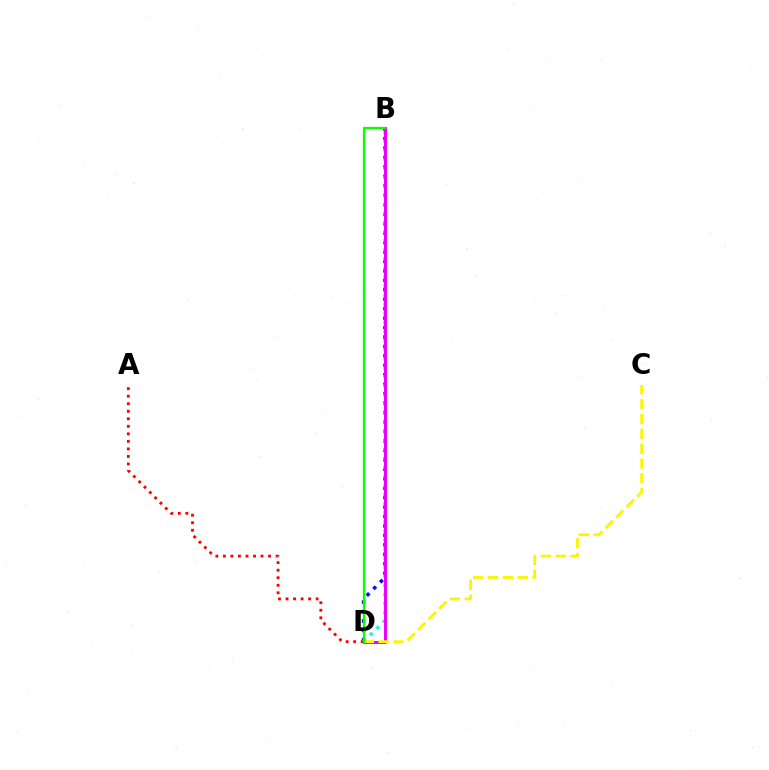{('B', 'D'): [{'color': '#0010ff', 'line_style': 'dotted', 'thickness': 2.57}, {'color': '#00fff6', 'line_style': 'dotted', 'thickness': 2.46}, {'color': '#ee00ff', 'line_style': 'solid', 'thickness': 2.14}, {'color': '#08ff00', 'line_style': 'solid', 'thickness': 1.65}], ('A', 'D'): [{'color': '#ff0000', 'line_style': 'dotted', 'thickness': 2.05}], ('C', 'D'): [{'color': '#fcf500', 'line_style': 'dashed', 'thickness': 2.02}]}